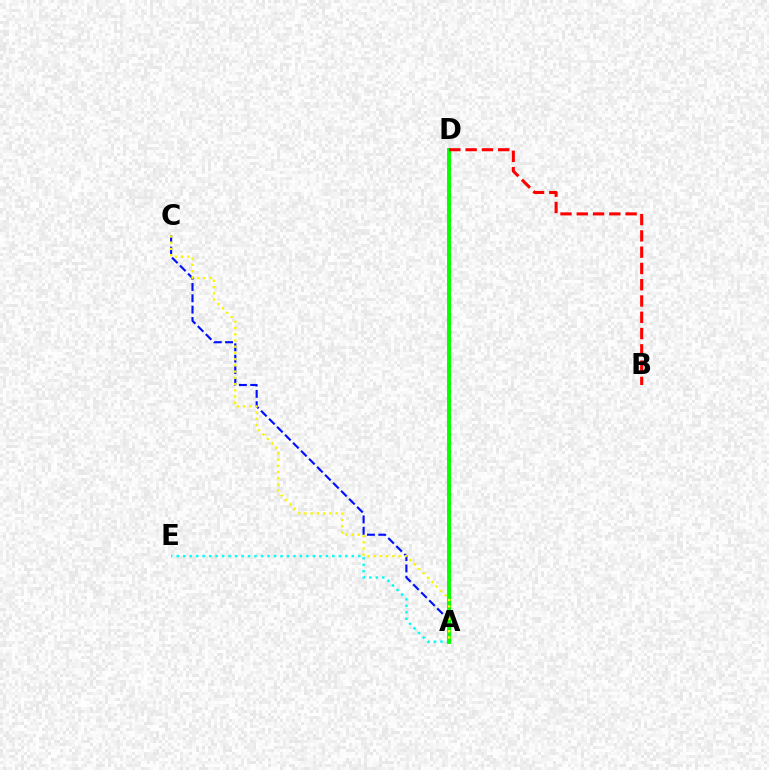{('A', 'C'): [{'color': '#0010ff', 'line_style': 'dashed', 'thickness': 1.54}, {'color': '#fcf500', 'line_style': 'dotted', 'thickness': 1.69}], ('A', 'D'): [{'color': '#ee00ff', 'line_style': 'dotted', 'thickness': 2.33}, {'color': '#08ff00', 'line_style': 'solid', 'thickness': 2.83}], ('A', 'E'): [{'color': '#00fff6', 'line_style': 'dotted', 'thickness': 1.76}], ('B', 'D'): [{'color': '#ff0000', 'line_style': 'dashed', 'thickness': 2.21}]}